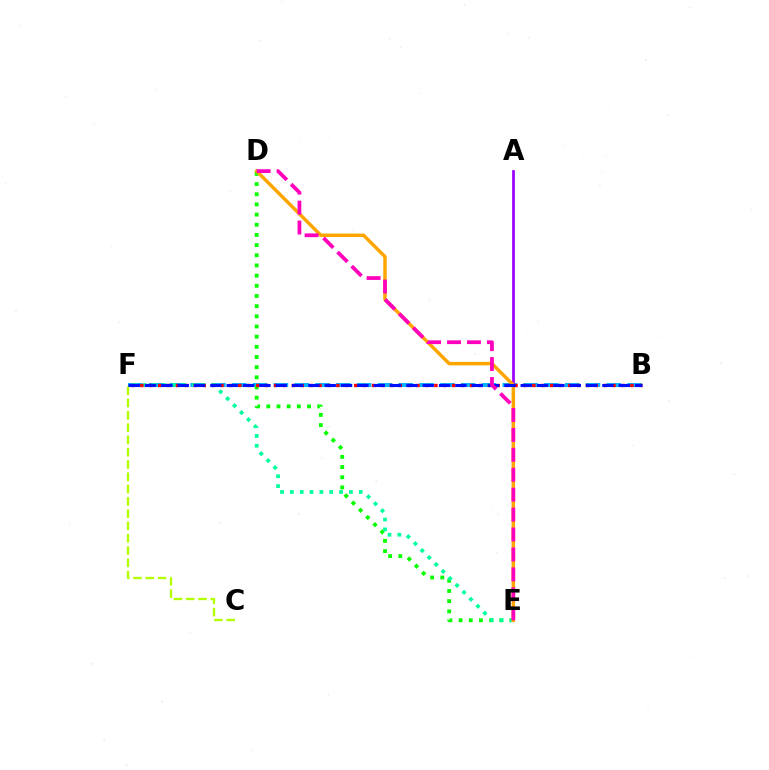{('B', 'F'): [{'color': '#00b5ff', 'line_style': 'dashed', 'thickness': 2.83}, {'color': '#ff0000', 'line_style': 'dotted', 'thickness': 2.42}, {'color': '#0010ff', 'line_style': 'dashed', 'thickness': 2.22}], ('D', 'E'): [{'color': '#08ff00', 'line_style': 'dotted', 'thickness': 2.76}, {'color': '#ffa500', 'line_style': 'solid', 'thickness': 2.49}, {'color': '#ff00bd', 'line_style': 'dashed', 'thickness': 2.71}], ('C', 'F'): [{'color': '#b3ff00', 'line_style': 'dashed', 'thickness': 1.67}], ('E', 'F'): [{'color': '#00ff9d', 'line_style': 'dotted', 'thickness': 2.67}], ('A', 'E'): [{'color': '#9b00ff', 'line_style': 'solid', 'thickness': 1.97}]}